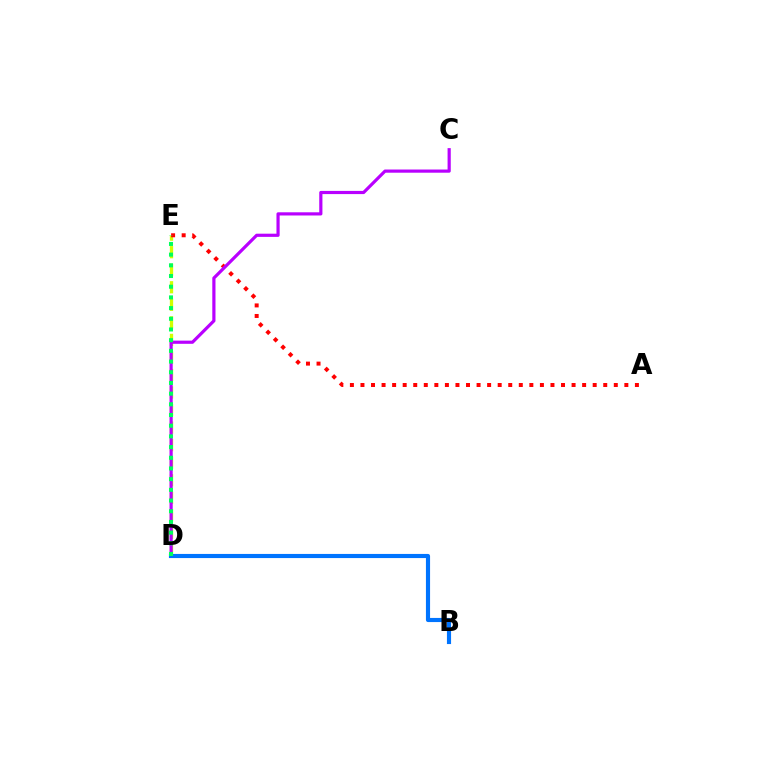{('D', 'E'): [{'color': '#d1ff00', 'line_style': 'dashed', 'thickness': 2.38}, {'color': '#00ff5c', 'line_style': 'dotted', 'thickness': 2.9}], ('A', 'E'): [{'color': '#ff0000', 'line_style': 'dotted', 'thickness': 2.87}], ('C', 'D'): [{'color': '#b900ff', 'line_style': 'solid', 'thickness': 2.29}], ('B', 'D'): [{'color': '#0074ff', 'line_style': 'solid', 'thickness': 2.97}]}